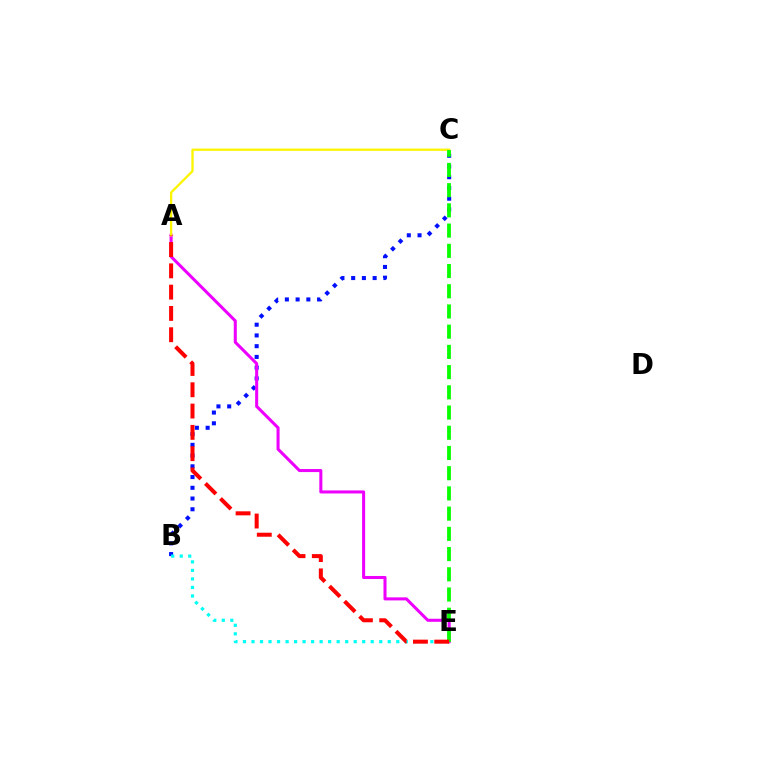{('B', 'C'): [{'color': '#0010ff', 'line_style': 'dotted', 'thickness': 2.92}], ('A', 'E'): [{'color': '#ee00ff', 'line_style': 'solid', 'thickness': 2.19}, {'color': '#ff0000', 'line_style': 'dashed', 'thickness': 2.89}], ('A', 'C'): [{'color': '#fcf500', 'line_style': 'solid', 'thickness': 1.65}], ('B', 'E'): [{'color': '#00fff6', 'line_style': 'dotted', 'thickness': 2.31}], ('C', 'E'): [{'color': '#08ff00', 'line_style': 'dashed', 'thickness': 2.75}]}